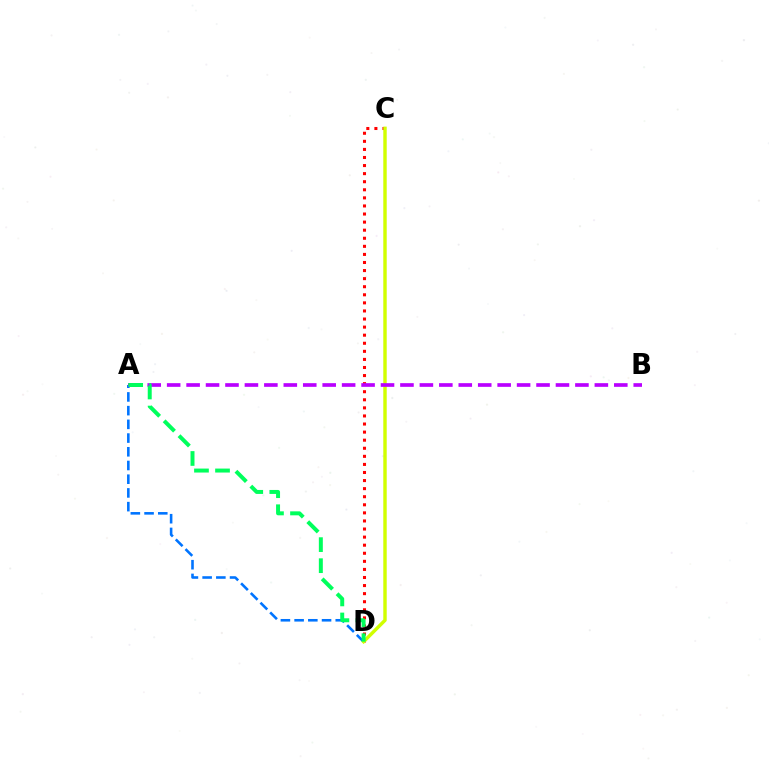{('A', 'D'): [{'color': '#0074ff', 'line_style': 'dashed', 'thickness': 1.86}, {'color': '#00ff5c', 'line_style': 'dashed', 'thickness': 2.86}], ('C', 'D'): [{'color': '#ff0000', 'line_style': 'dotted', 'thickness': 2.19}, {'color': '#d1ff00', 'line_style': 'solid', 'thickness': 2.47}], ('A', 'B'): [{'color': '#b900ff', 'line_style': 'dashed', 'thickness': 2.64}]}